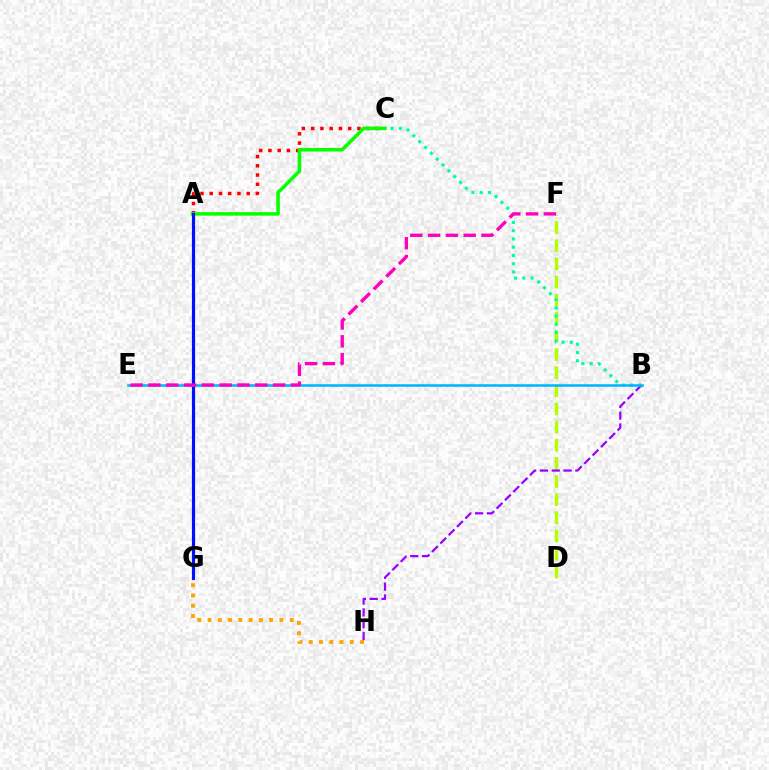{('G', 'H'): [{'color': '#ffa500', 'line_style': 'dotted', 'thickness': 2.79}], ('A', 'C'): [{'color': '#ff0000', 'line_style': 'dotted', 'thickness': 2.51}, {'color': '#08ff00', 'line_style': 'solid', 'thickness': 2.54}], ('D', 'F'): [{'color': '#b3ff00', 'line_style': 'dashed', 'thickness': 2.46}], ('B', 'H'): [{'color': '#9b00ff', 'line_style': 'dashed', 'thickness': 1.6}], ('A', 'G'): [{'color': '#0010ff', 'line_style': 'solid', 'thickness': 2.29}], ('B', 'C'): [{'color': '#00ff9d', 'line_style': 'dotted', 'thickness': 2.24}], ('B', 'E'): [{'color': '#00b5ff', 'line_style': 'solid', 'thickness': 1.83}], ('E', 'F'): [{'color': '#ff00bd', 'line_style': 'dashed', 'thickness': 2.42}]}